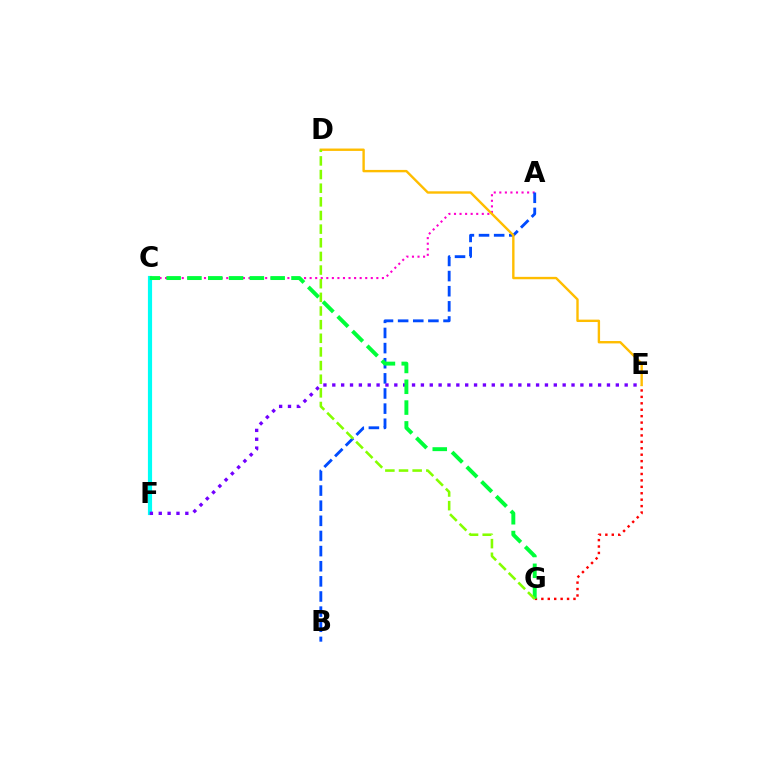{('A', 'C'): [{'color': '#ff00cf', 'line_style': 'dotted', 'thickness': 1.51}], ('E', 'G'): [{'color': '#ff0000', 'line_style': 'dotted', 'thickness': 1.75}], ('A', 'B'): [{'color': '#004bff', 'line_style': 'dashed', 'thickness': 2.06}], ('D', 'E'): [{'color': '#ffbd00', 'line_style': 'solid', 'thickness': 1.72}], ('C', 'F'): [{'color': '#00fff6', 'line_style': 'solid', 'thickness': 3.0}], ('E', 'F'): [{'color': '#7200ff', 'line_style': 'dotted', 'thickness': 2.41}], ('C', 'G'): [{'color': '#00ff39', 'line_style': 'dashed', 'thickness': 2.83}], ('D', 'G'): [{'color': '#84ff00', 'line_style': 'dashed', 'thickness': 1.85}]}